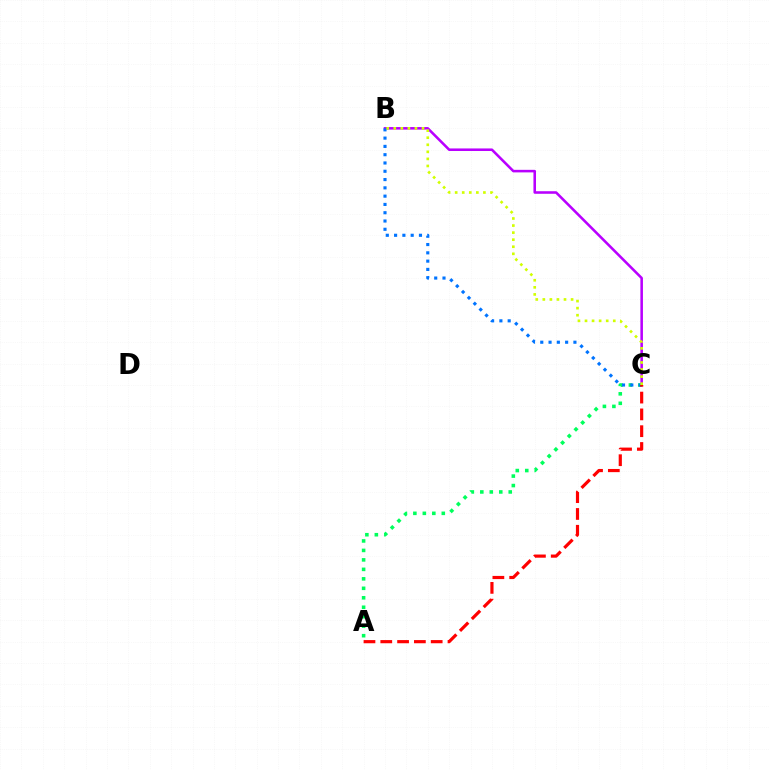{('B', 'C'): [{'color': '#b900ff', 'line_style': 'solid', 'thickness': 1.84}, {'color': '#0074ff', 'line_style': 'dotted', 'thickness': 2.25}, {'color': '#d1ff00', 'line_style': 'dotted', 'thickness': 1.92}], ('A', 'C'): [{'color': '#00ff5c', 'line_style': 'dotted', 'thickness': 2.57}, {'color': '#ff0000', 'line_style': 'dashed', 'thickness': 2.28}]}